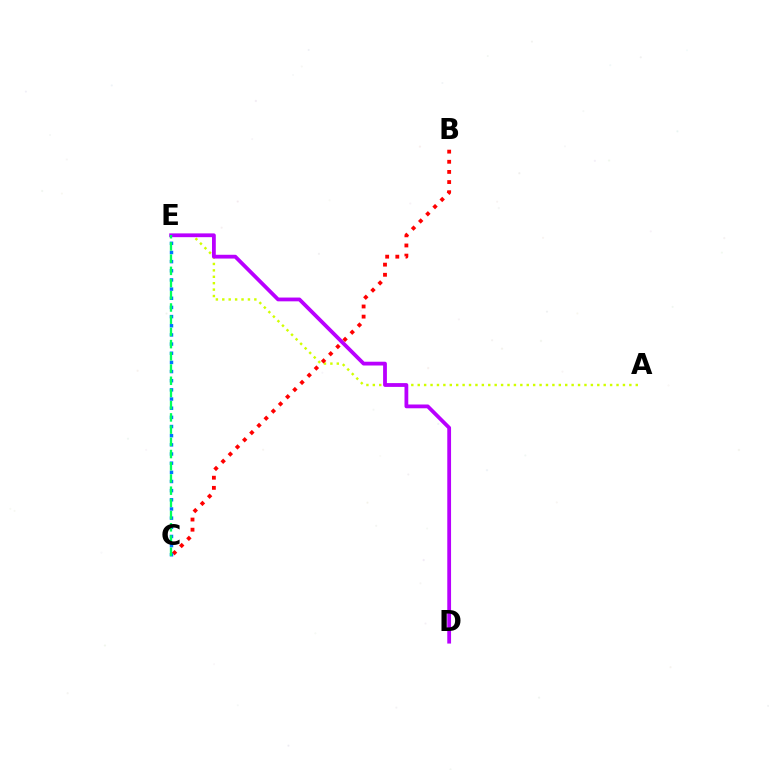{('A', 'E'): [{'color': '#d1ff00', 'line_style': 'dotted', 'thickness': 1.74}], ('D', 'E'): [{'color': '#b900ff', 'line_style': 'solid', 'thickness': 2.73}], ('B', 'C'): [{'color': '#ff0000', 'line_style': 'dotted', 'thickness': 2.76}], ('C', 'E'): [{'color': '#0074ff', 'line_style': 'dotted', 'thickness': 2.49}, {'color': '#00ff5c', 'line_style': 'dashed', 'thickness': 1.66}]}